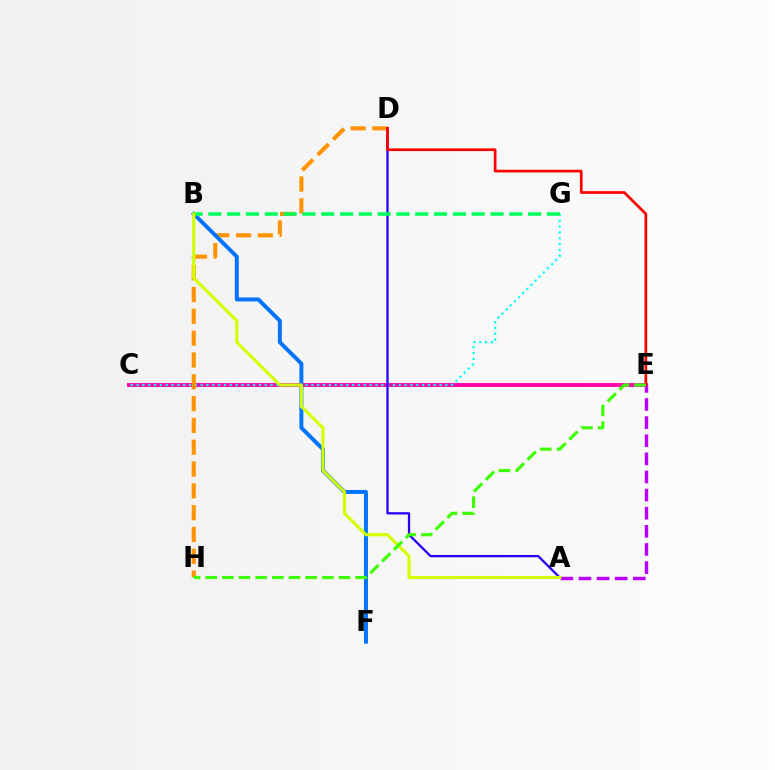{('C', 'E'): [{'color': '#ff00ac', 'line_style': 'solid', 'thickness': 2.8}], ('A', 'E'): [{'color': '#b900ff', 'line_style': 'dashed', 'thickness': 2.46}], ('C', 'G'): [{'color': '#00fff6', 'line_style': 'dotted', 'thickness': 1.58}], ('D', 'H'): [{'color': '#ff9400', 'line_style': 'dashed', 'thickness': 2.96}], ('B', 'F'): [{'color': '#0074ff', 'line_style': 'solid', 'thickness': 2.84}], ('A', 'D'): [{'color': '#2500ff', 'line_style': 'solid', 'thickness': 1.64}], ('B', 'G'): [{'color': '#00ff5c', 'line_style': 'dashed', 'thickness': 2.56}], ('A', 'B'): [{'color': '#d1ff00', 'line_style': 'solid', 'thickness': 2.25}], ('D', 'E'): [{'color': '#ff0000', 'line_style': 'solid', 'thickness': 1.96}], ('E', 'H'): [{'color': '#3dff00', 'line_style': 'dashed', 'thickness': 2.26}]}